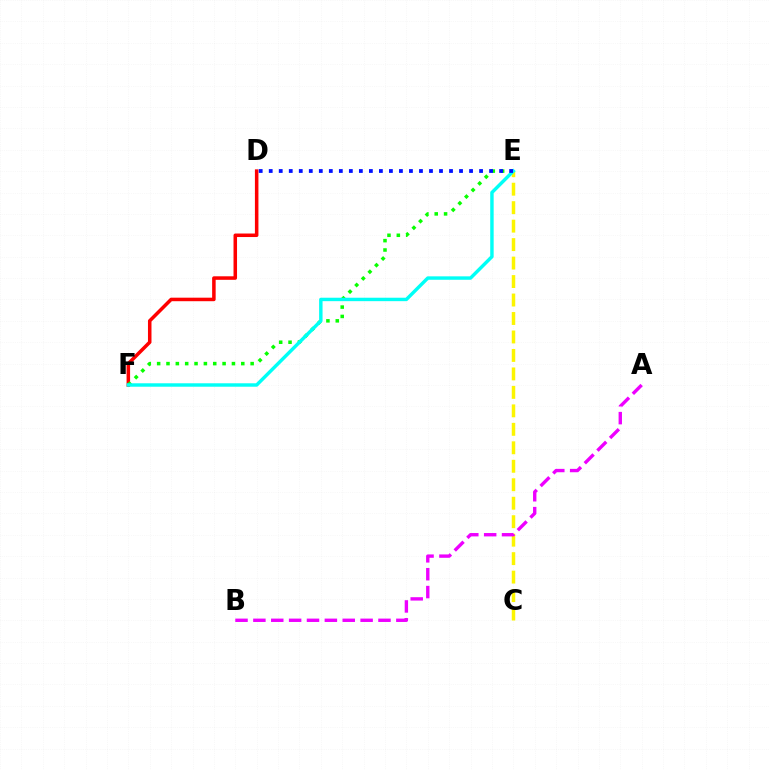{('D', 'F'): [{'color': '#ff0000', 'line_style': 'solid', 'thickness': 2.54}], ('C', 'E'): [{'color': '#fcf500', 'line_style': 'dashed', 'thickness': 2.51}], ('E', 'F'): [{'color': '#08ff00', 'line_style': 'dotted', 'thickness': 2.54}, {'color': '#00fff6', 'line_style': 'solid', 'thickness': 2.47}], ('A', 'B'): [{'color': '#ee00ff', 'line_style': 'dashed', 'thickness': 2.43}], ('D', 'E'): [{'color': '#0010ff', 'line_style': 'dotted', 'thickness': 2.72}]}